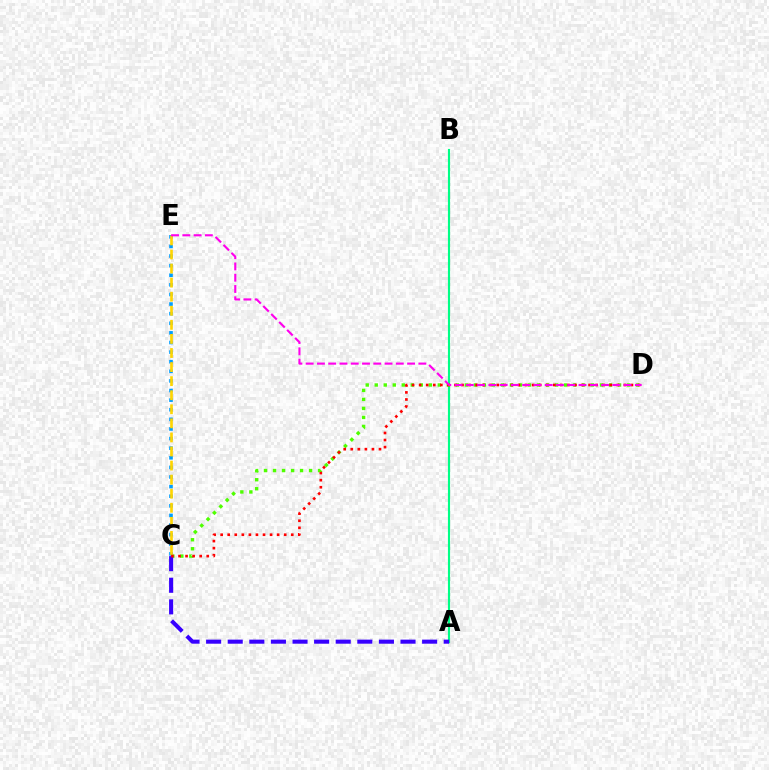{('A', 'B'): [{'color': '#00ff86', 'line_style': 'solid', 'thickness': 1.54}], ('C', 'D'): [{'color': '#4fff00', 'line_style': 'dotted', 'thickness': 2.45}, {'color': '#ff0000', 'line_style': 'dotted', 'thickness': 1.92}], ('A', 'C'): [{'color': '#3700ff', 'line_style': 'dashed', 'thickness': 2.93}], ('C', 'E'): [{'color': '#009eff', 'line_style': 'dotted', 'thickness': 2.61}, {'color': '#ffd500', 'line_style': 'dashed', 'thickness': 1.91}], ('D', 'E'): [{'color': '#ff00ed', 'line_style': 'dashed', 'thickness': 1.53}]}